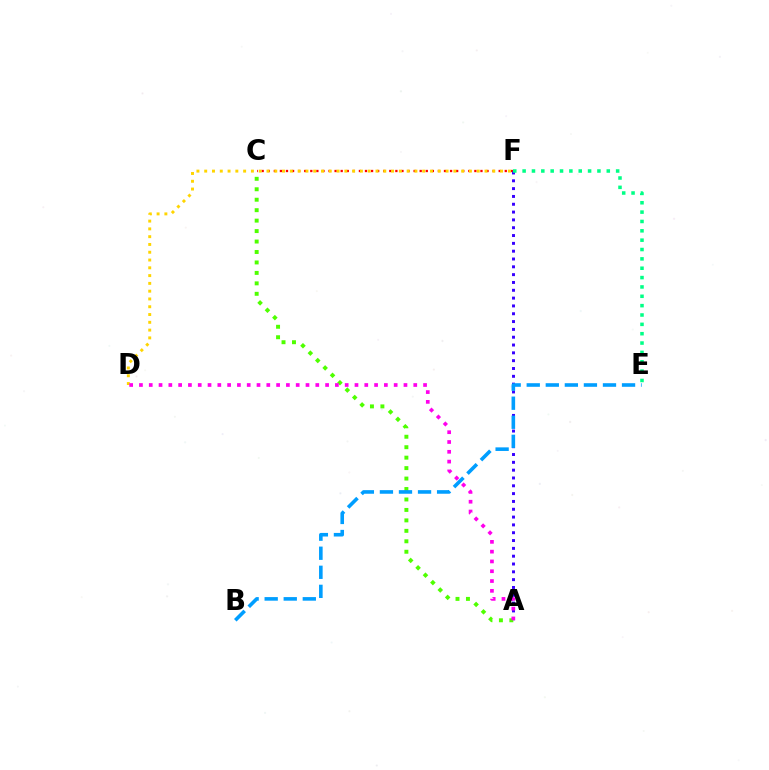{('C', 'F'): [{'color': '#ff0000', 'line_style': 'dotted', 'thickness': 1.65}], ('A', 'F'): [{'color': '#3700ff', 'line_style': 'dotted', 'thickness': 2.12}], ('A', 'C'): [{'color': '#4fff00', 'line_style': 'dotted', 'thickness': 2.84}], ('D', 'F'): [{'color': '#ffd500', 'line_style': 'dotted', 'thickness': 2.12}], ('B', 'E'): [{'color': '#009eff', 'line_style': 'dashed', 'thickness': 2.59}], ('A', 'D'): [{'color': '#ff00ed', 'line_style': 'dotted', 'thickness': 2.66}], ('E', 'F'): [{'color': '#00ff86', 'line_style': 'dotted', 'thickness': 2.54}]}